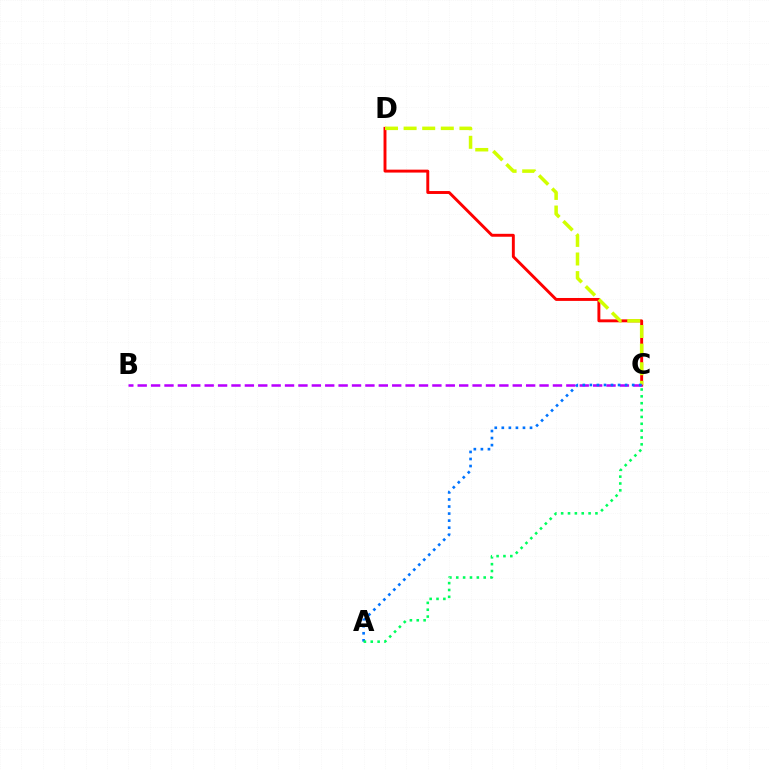{('C', 'D'): [{'color': '#ff0000', 'line_style': 'solid', 'thickness': 2.1}, {'color': '#d1ff00', 'line_style': 'dashed', 'thickness': 2.53}], ('B', 'C'): [{'color': '#b900ff', 'line_style': 'dashed', 'thickness': 1.82}], ('A', 'C'): [{'color': '#0074ff', 'line_style': 'dotted', 'thickness': 1.92}, {'color': '#00ff5c', 'line_style': 'dotted', 'thickness': 1.86}]}